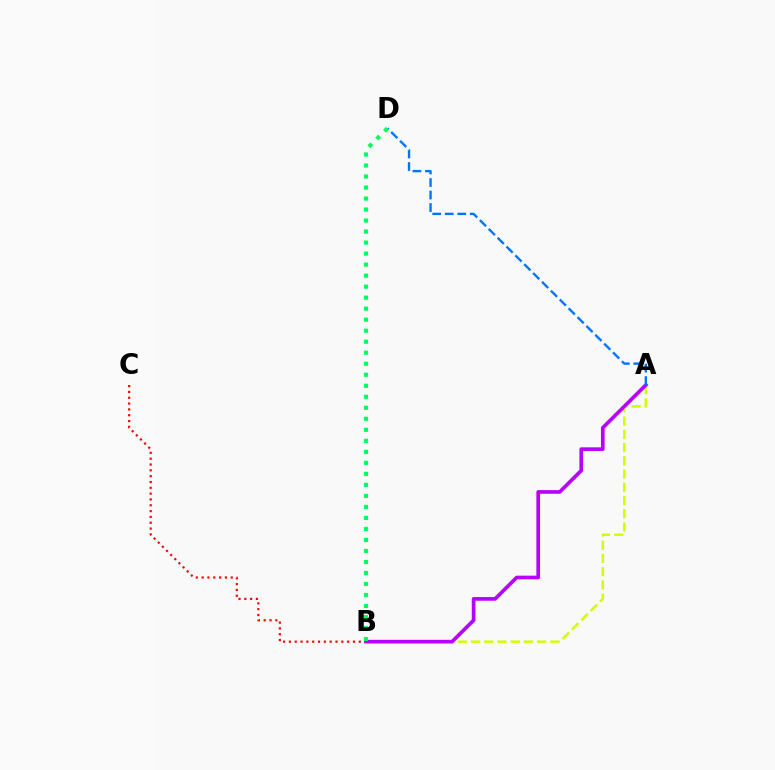{('B', 'C'): [{'color': '#ff0000', 'line_style': 'dotted', 'thickness': 1.58}], ('A', 'B'): [{'color': '#d1ff00', 'line_style': 'dashed', 'thickness': 1.8}, {'color': '#b900ff', 'line_style': 'solid', 'thickness': 2.64}], ('A', 'D'): [{'color': '#0074ff', 'line_style': 'dashed', 'thickness': 1.7}], ('B', 'D'): [{'color': '#00ff5c', 'line_style': 'dotted', 'thickness': 2.99}]}